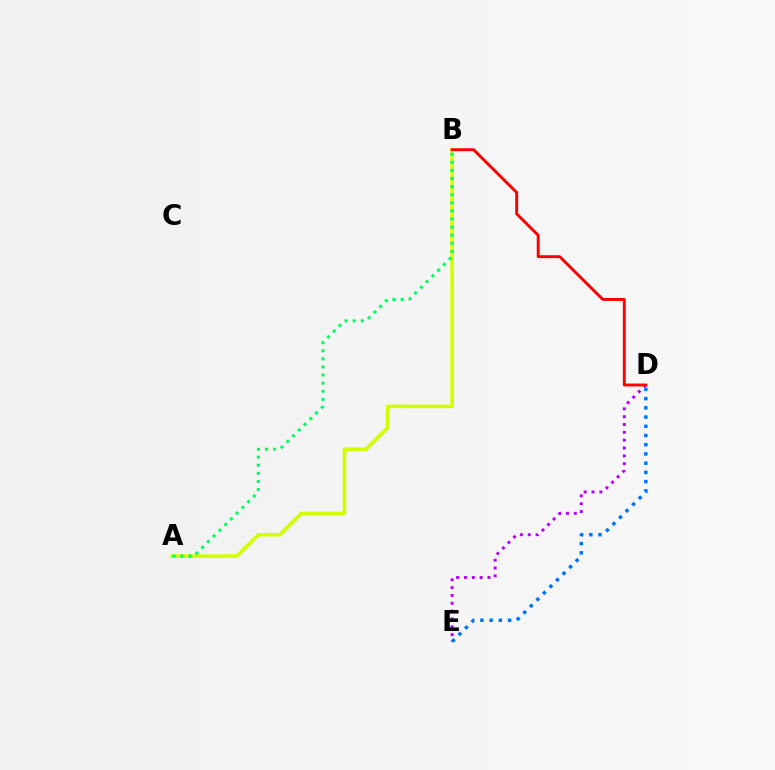{('D', 'E'): [{'color': '#b900ff', 'line_style': 'dotted', 'thickness': 2.13}, {'color': '#0074ff', 'line_style': 'dotted', 'thickness': 2.51}], ('A', 'B'): [{'color': '#d1ff00', 'line_style': 'solid', 'thickness': 2.59}, {'color': '#00ff5c', 'line_style': 'dotted', 'thickness': 2.2}], ('B', 'D'): [{'color': '#ff0000', 'line_style': 'solid', 'thickness': 2.1}]}